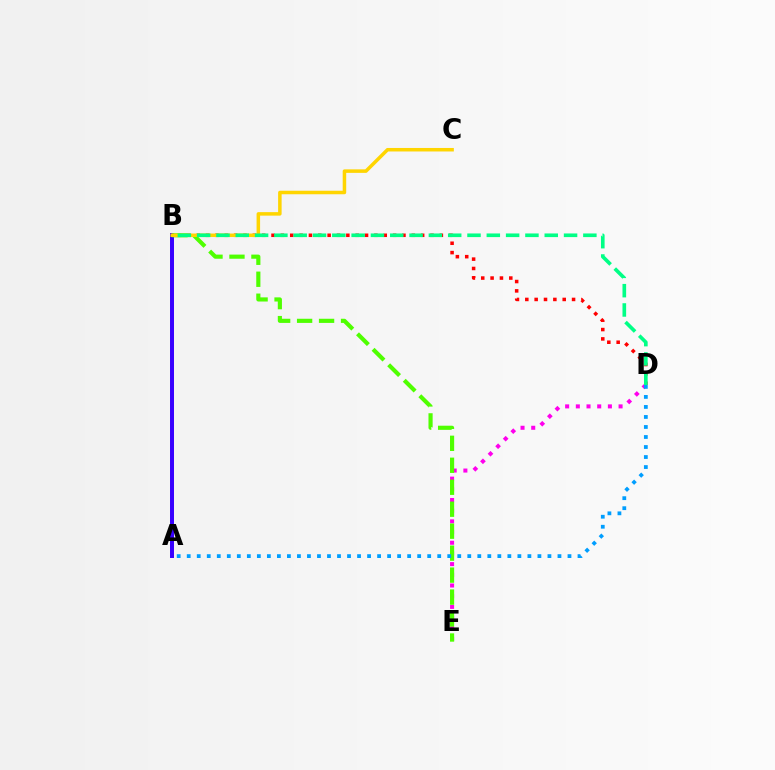{('D', 'E'): [{'color': '#ff00ed', 'line_style': 'dotted', 'thickness': 2.9}], ('B', 'D'): [{'color': '#ff0000', 'line_style': 'dotted', 'thickness': 2.54}, {'color': '#00ff86', 'line_style': 'dashed', 'thickness': 2.62}], ('A', 'B'): [{'color': '#3700ff', 'line_style': 'solid', 'thickness': 2.86}], ('B', 'E'): [{'color': '#4fff00', 'line_style': 'dashed', 'thickness': 2.98}], ('A', 'D'): [{'color': '#009eff', 'line_style': 'dotted', 'thickness': 2.72}], ('B', 'C'): [{'color': '#ffd500', 'line_style': 'solid', 'thickness': 2.53}]}